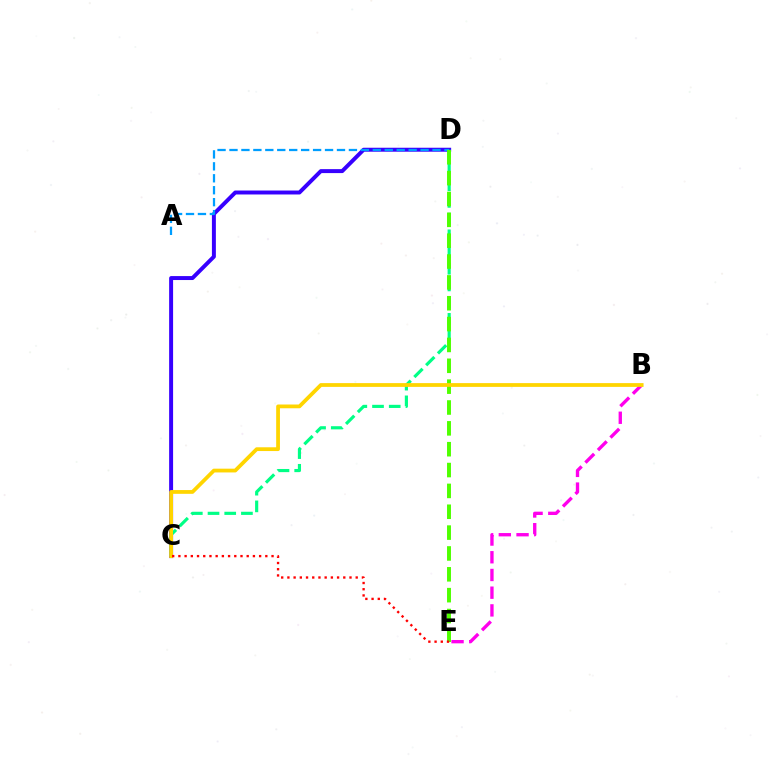{('C', 'D'): [{'color': '#3700ff', 'line_style': 'solid', 'thickness': 2.85}, {'color': '#00ff86', 'line_style': 'dashed', 'thickness': 2.27}], ('A', 'D'): [{'color': '#009eff', 'line_style': 'dashed', 'thickness': 1.62}], ('D', 'E'): [{'color': '#4fff00', 'line_style': 'dashed', 'thickness': 2.83}], ('B', 'E'): [{'color': '#ff00ed', 'line_style': 'dashed', 'thickness': 2.41}], ('B', 'C'): [{'color': '#ffd500', 'line_style': 'solid', 'thickness': 2.71}], ('C', 'E'): [{'color': '#ff0000', 'line_style': 'dotted', 'thickness': 1.69}]}